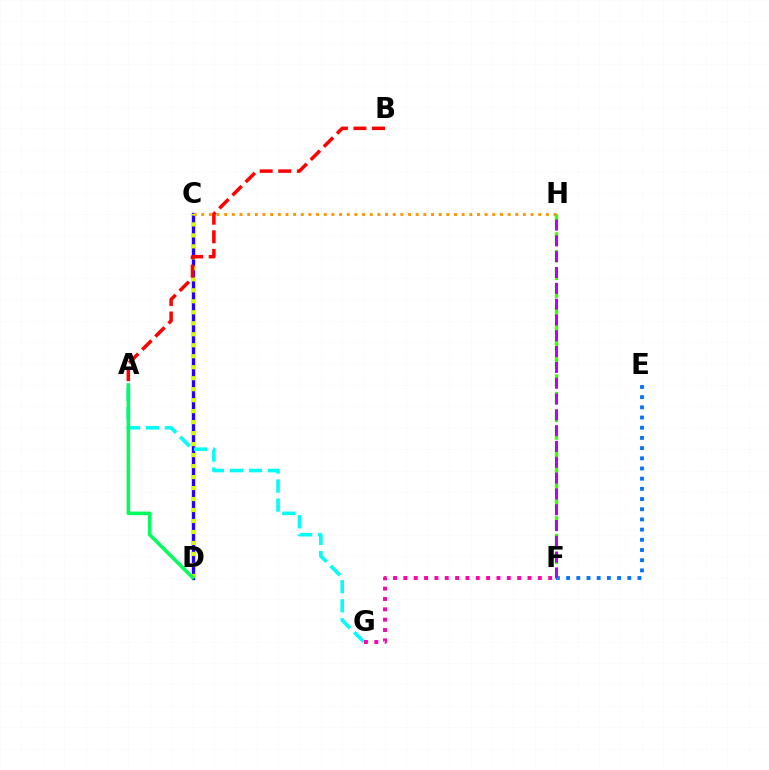{('C', 'D'): [{'color': '#2500ff', 'line_style': 'solid', 'thickness': 2.41}, {'color': '#d1ff00', 'line_style': 'dotted', 'thickness': 2.98}], ('C', 'H'): [{'color': '#ff9400', 'line_style': 'dotted', 'thickness': 2.08}], ('A', 'G'): [{'color': '#00fff6', 'line_style': 'dashed', 'thickness': 2.59}], ('E', 'F'): [{'color': '#0074ff', 'line_style': 'dotted', 'thickness': 2.77}], ('A', 'D'): [{'color': '#00ff5c', 'line_style': 'solid', 'thickness': 2.54}], ('A', 'B'): [{'color': '#ff0000', 'line_style': 'dashed', 'thickness': 2.52}], ('F', 'G'): [{'color': '#ff00ac', 'line_style': 'dotted', 'thickness': 2.81}], ('F', 'H'): [{'color': '#3dff00', 'line_style': 'dashed', 'thickness': 2.41}, {'color': '#b900ff', 'line_style': 'dashed', 'thickness': 2.15}]}